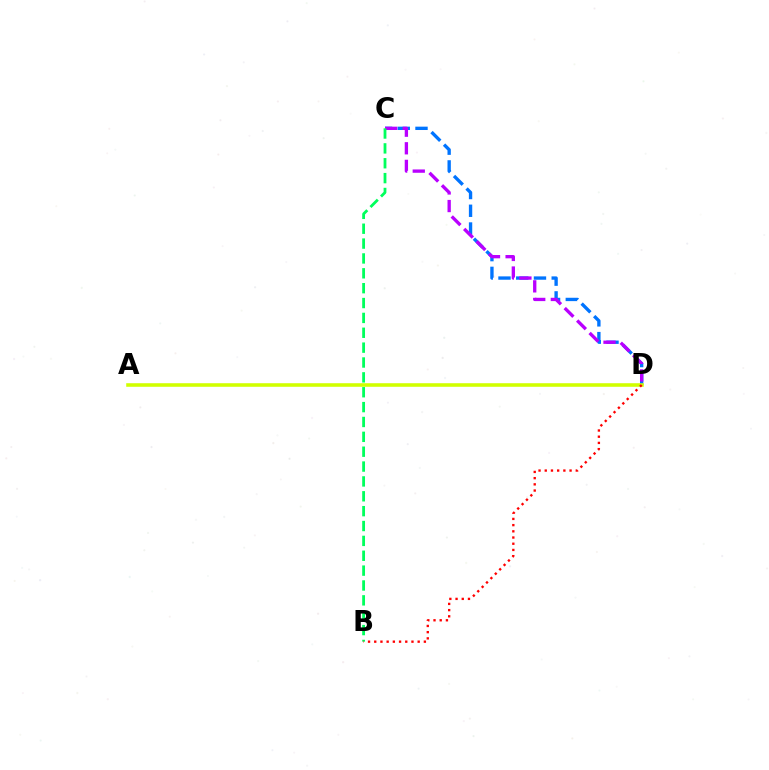{('C', 'D'): [{'color': '#0074ff', 'line_style': 'dashed', 'thickness': 2.41}, {'color': '#b900ff', 'line_style': 'dashed', 'thickness': 2.39}], ('B', 'C'): [{'color': '#00ff5c', 'line_style': 'dashed', 'thickness': 2.02}], ('A', 'D'): [{'color': '#d1ff00', 'line_style': 'solid', 'thickness': 2.57}], ('B', 'D'): [{'color': '#ff0000', 'line_style': 'dotted', 'thickness': 1.69}]}